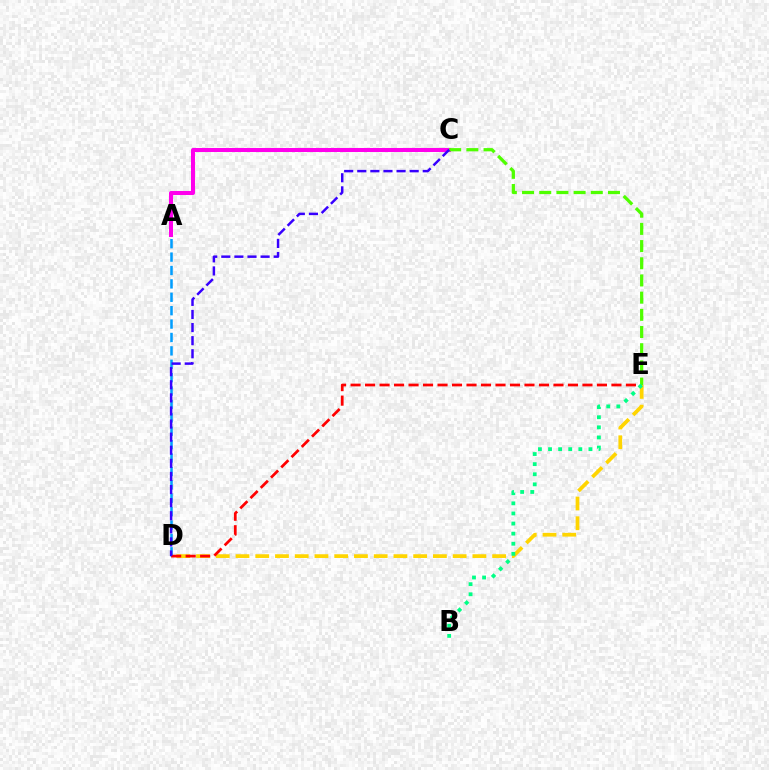{('D', 'E'): [{'color': '#ffd500', 'line_style': 'dashed', 'thickness': 2.68}, {'color': '#ff0000', 'line_style': 'dashed', 'thickness': 1.97}], ('A', 'D'): [{'color': '#009eff', 'line_style': 'dashed', 'thickness': 1.82}], ('A', 'C'): [{'color': '#ff00ed', 'line_style': 'solid', 'thickness': 2.89}], ('C', 'E'): [{'color': '#4fff00', 'line_style': 'dashed', 'thickness': 2.33}], ('C', 'D'): [{'color': '#3700ff', 'line_style': 'dashed', 'thickness': 1.78}], ('B', 'E'): [{'color': '#00ff86', 'line_style': 'dotted', 'thickness': 2.74}]}